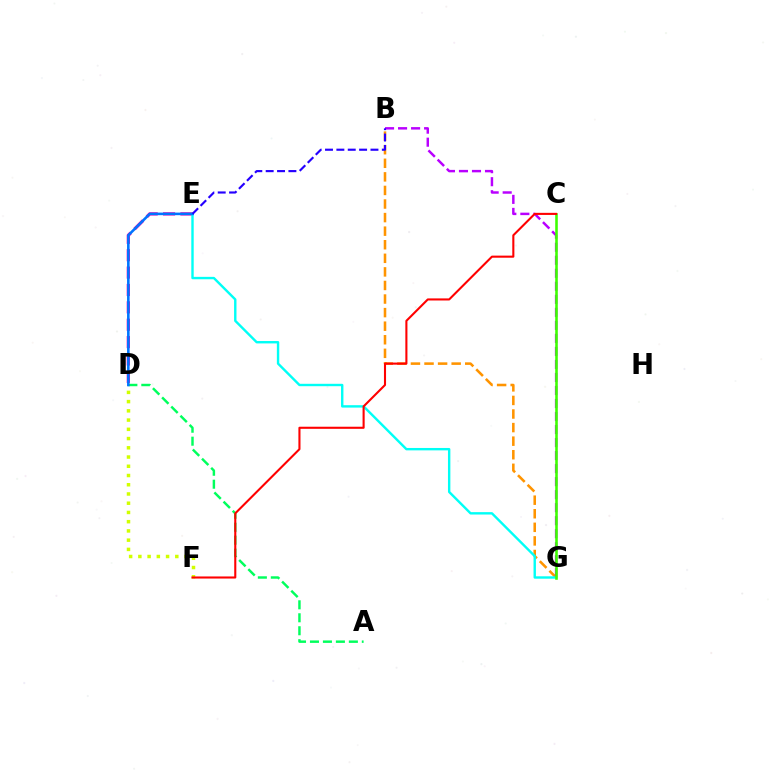{('B', 'G'): [{'color': '#ff9400', 'line_style': 'dashed', 'thickness': 1.84}, {'color': '#b900ff', 'line_style': 'dashed', 'thickness': 1.77}], ('D', 'E'): [{'color': '#ff00ac', 'line_style': 'dashed', 'thickness': 2.36}, {'color': '#0074ff', 'line_style': 'solid', 'thickness': 1.86}], ('A', 'D'): [{'color': '#00ff5c', 'line_style': 'dashed', 'thickness': 1.76}], ('E', 'G'): [{'color': '#00fff6', 'line_style': 'solid', 'thickness': 1.73}], ('C', 'G'): [{'color': '#3dff00', 'line_style': 'solid', 'thickness': 1.86}], ('D', 'F'): [{'color': '#d1ff00', 'line_style': 'dotted', 'thickness': 2.51}], ('B', 'E'): [{'color': '#2500ff', 'line_style': 'dashed', 'thickness': 1.54}], ('C', 'F'): [{'color': '#ff0000', 'line_style': 'solid', 'thickness': 1.51}]}